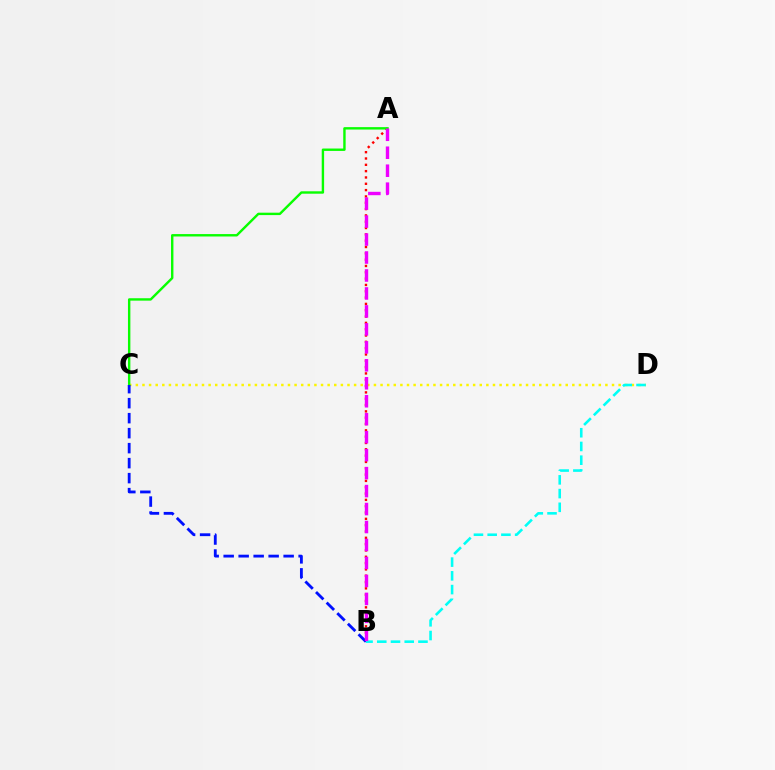{('C', 'D'): [{'color': '#fcf500', 'line_style': 'dotted', 'thickness': 1.8}], ('A', 'B'): [{'color': '#ff0000', 'line_style': 'dotted', 'thickness': 1.72}, {'color': '#ee00ff', 'line_style': 'dashed', 'thickness': 2.44}], ('A', 'C'): [{'color': '#08ff00', 'line_style': 'solid', 'thickness': 1.73}], ('B', 'C'): [{'color': '#0010ff', 'line_style': 'dashed', 'thickness': 2.04}], ('B', 'D'): [{'color': '#00fff6', 'line_style': 'dashed', 'thickness': 1.87}]}